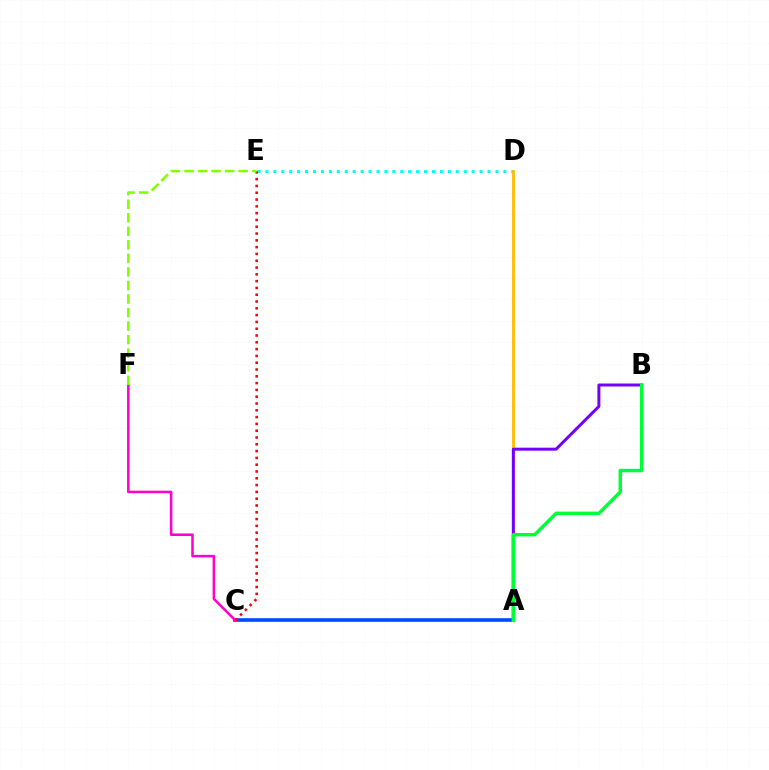{('A', 'C'): [{'color': '#004bff', 'line_style': 'solid', 'thickness': 2.62}], ('D', 'E'): [{'color': '#00fff6', 'line_style': 'dotted', 'thickness': 2.15}], ('C', 'F'): [{'color': '#ff00cf', 'line_style': 'solid', 'thickness': 1.83}], ('A', 'D'): [{'color': '#ffbd00', 'line_style': 'solid', 'thickness': 2.04}], ('C', 'E'): [{'color': '#ff0000', 'line_style': 'dotted', 'thickness': 1.85}], ('E', 'F'): [{'color': '#84ff00', 'line_style': 'dashed', 'thickness': 1.84}], ('A', 'B'): [{'color': '#7200ff', 'line_style': 'solid', 'thickness': 2.14}, {'color': '#00ff39', 'line_style': 'solid', 'thickness': 2.48}]}